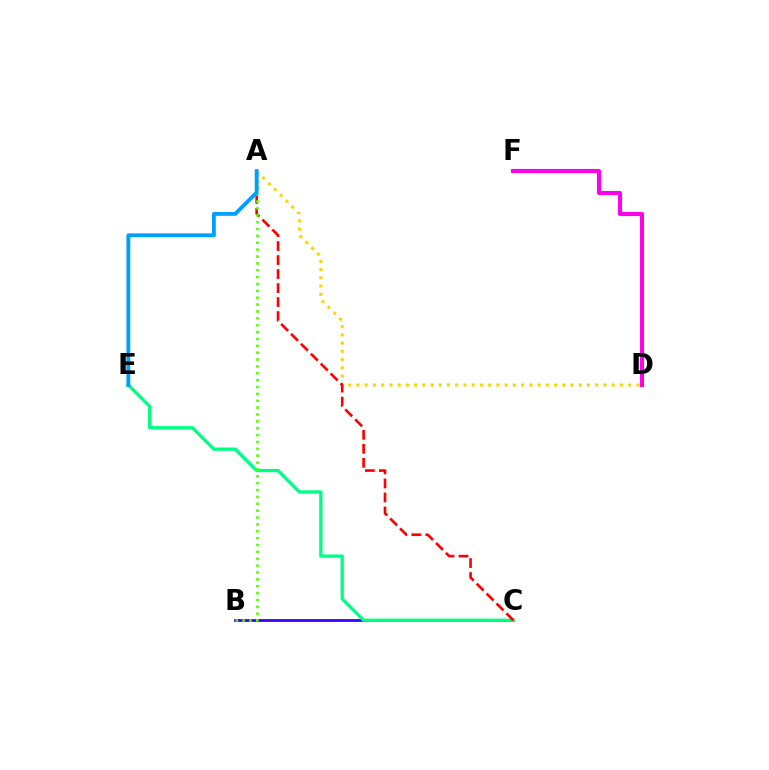{('D', 'F'): [{'color': '#ff00ed', 'line_style': 'solid', 'thickness': 2.94}], ('B', 'C'): [{'color': '#3700ff', 'line_style': 'solid', 'thickness': 2.0}], ('A', 'D'): [{'color': '#ffd500', 'line_style': 'dotted', 'thickness': 2.24}], ('C', 'E'): [{'color': '#00ff86', 'line_style': 'solid', 'thickness': 2.39}], ('A', 'C'): [{'color': '#ff0000', 'line_style': 'dashed', 'thickness': 1.9}], ('A', 'B'): [{'color': '#4fff00', 'line_style': 'dotted', 'thickness': 1.87}], ('A', 'E'): [{'color': '#009eff', 'line_style': 'solid', 'thickness': 2.76}]}